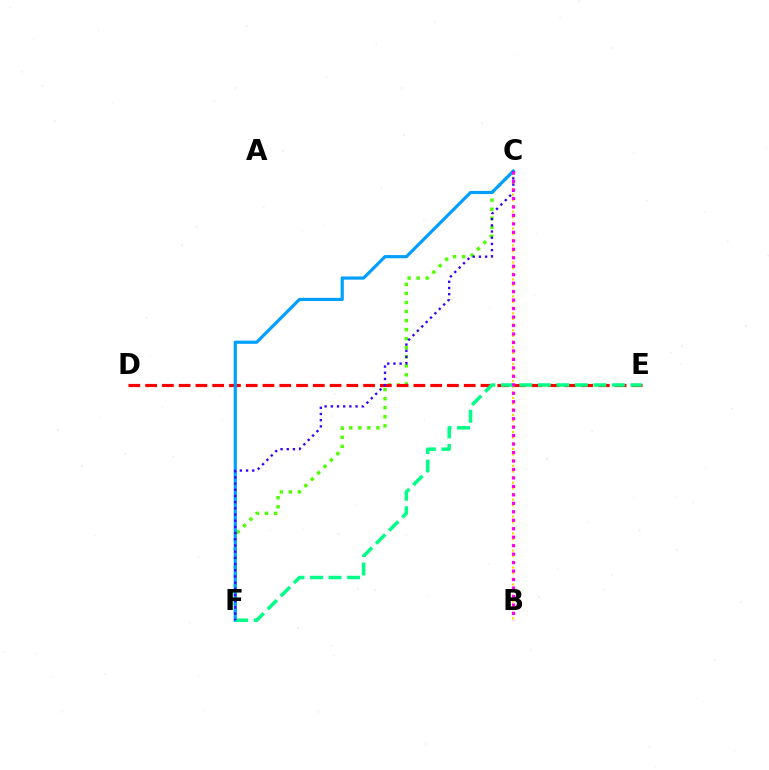{('C', 'F'): [{'color': '#4fff00', 'line_style': 'dotted', 'thickness': 2.46}, {'color': '#009eff', 'line_style': 'solid', 'thickness': 2.29}, {'color': '#3700ff', 'line_style': 'dotted', 'thickness': 1.68}], ('B', 'C'): [{'color': '#ffd500', 'line_style': 'dotted', 'thickness': 1.53}, {'color': '#ff00ed', 'line_style': 'dotted', 'thickness': 2.3}], ('D', 'E'): [{'color': '#ff0000', 'line_style': 'dashed', 'thickness': 2.28}], ('E', 'F'): [{'color': '#00ff86', 'line_style': 'dashed', 'thickness': 2.51}]}